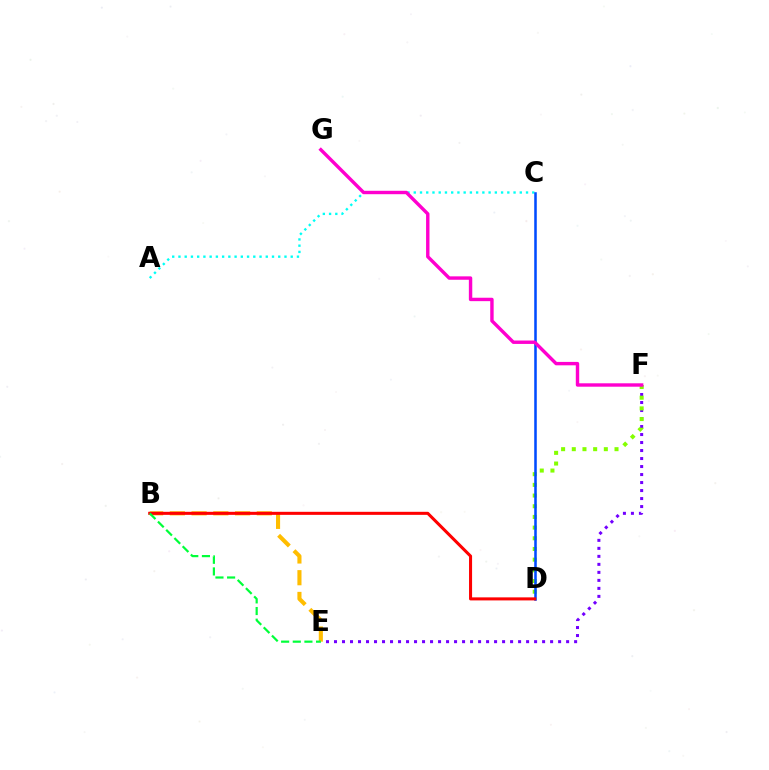{('E', 'F'): [{'color': '#7200ff', 'line_style': 'dotted', 'thickness': 2.17}], ('D', 'F'): [{'color': '#84ff00', 'line_style': 'dotted', 'thickness': 2.9}], ('B', 'E'): [{'color': '#ffbd00', 'line_style': 'dashed', 'thickness': 2.95}, {'color': '#00ff39', 'line_style': 'dashed', 'thickness': 1.58}], ('A', 'C'): [{'color': '#00fff6', 'line_style': 'dotted', 'thickness': 1.69}], ('C', 'D'): [{'color': '#004bff', 'line_style': 'solid', 'thickness': 1.84}], ('F', 'G'): [{'color': '#ff00cf', 'line_style': 'solid', 'thickness': 2.45}], ('B', 'D'): [{'color': '#ff0000', 'line_style': 'solid', 'thickness': 2.19}]}